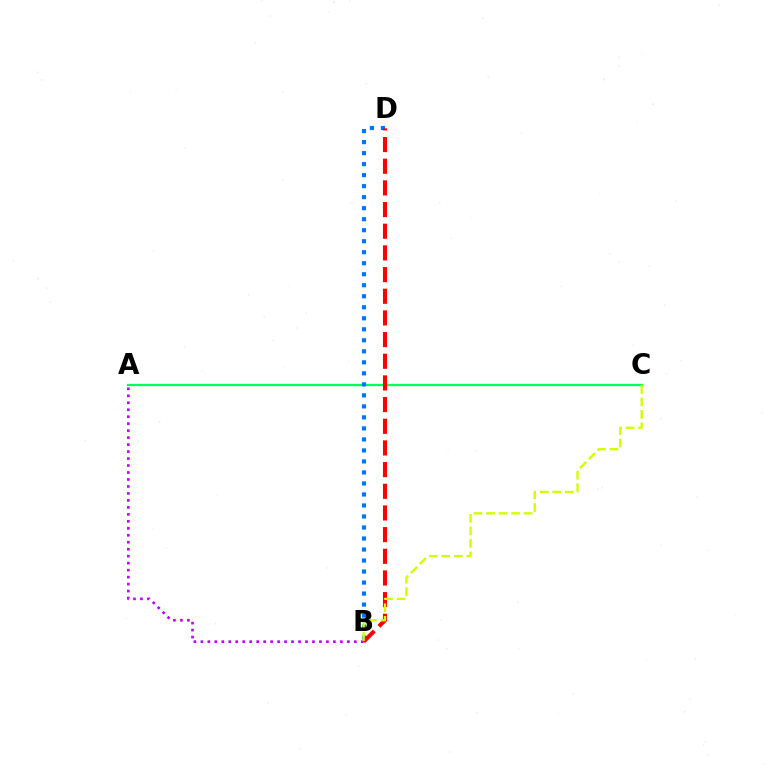{('A', 'C'): [{'color': '#00ff5c', 'line_style': 'solid', 'thickness': 1.63}], ('B', 'D'): [{'color': '#0074ff', 'line_style': 'dotted', 'thickness': 2.99}, {'color': '#ff0000', 'line_style': 'dashed', 'thickness': 2.94}], ('A', 'B'): [{'color': '#b900ff', 'line_style': 'dotted', 'thickness': 1.9}], ('B', 'C'): [{'color': '#d1ff00', 'line_style': 'dashed', 'thickness': 1.7}]}